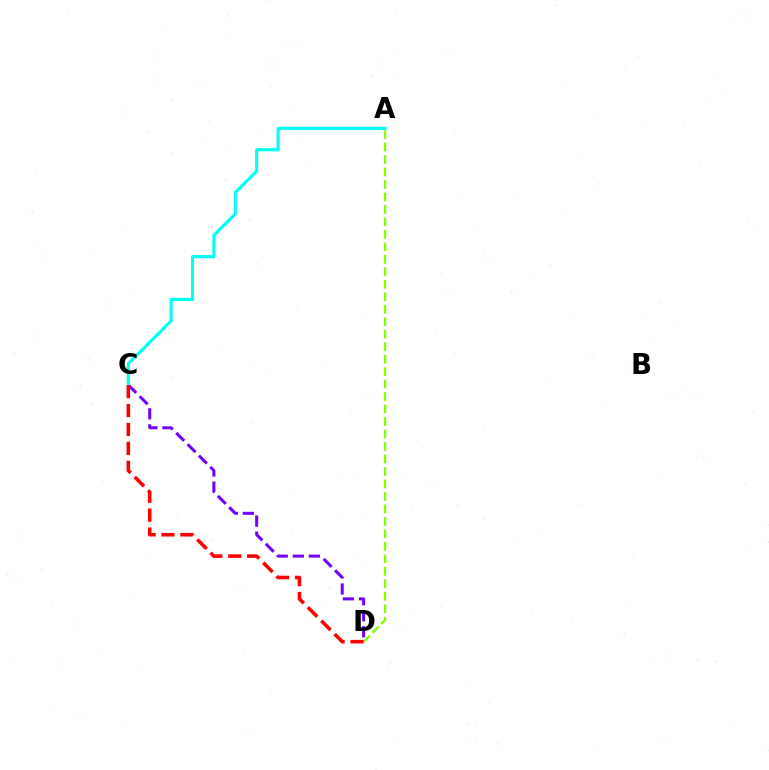{('C', 'D'): [{'color': '#7200ff', 'line_style': 'dashed', 'thickness': 2.18}, {'color': '#ff0000', 'line_style': 'dashed', 'thickness': 2.57}], ('A', 'D'): [{'color': '#84ff00', 'line_style': 'dashed', 'thickness': 1.7}], ('A', 'C'): [{'color': '#00fff6', 'line_style': 'solid', 'thickness': 2.25}]}